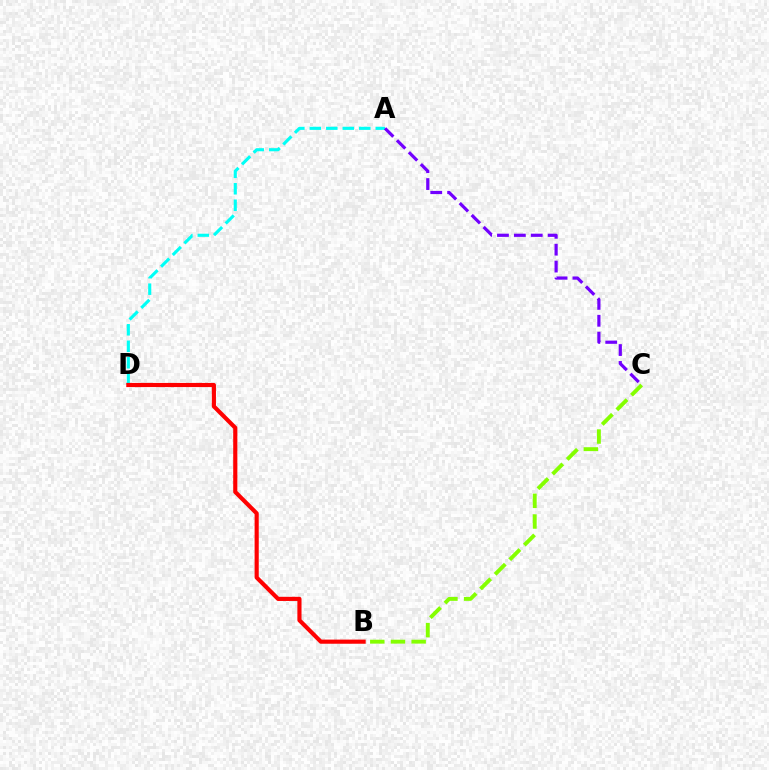{('A', 'D'): [{'color': '#00fff6', 'line_style': 'dashed', 'thickness': 2.24}], ('B', 'C'): [{'color': '#84ff00', 'line_style': 'dashed', 'thickness': 2.81}], ('A', 'C'): [{'color': '#7200ff', 'line_style': 'dashed', 'thickness': 2.29}], ('B', 'D'): [{'color': '#ff0000', 'line_style': 'solid', 'thickness': 2.98}]}